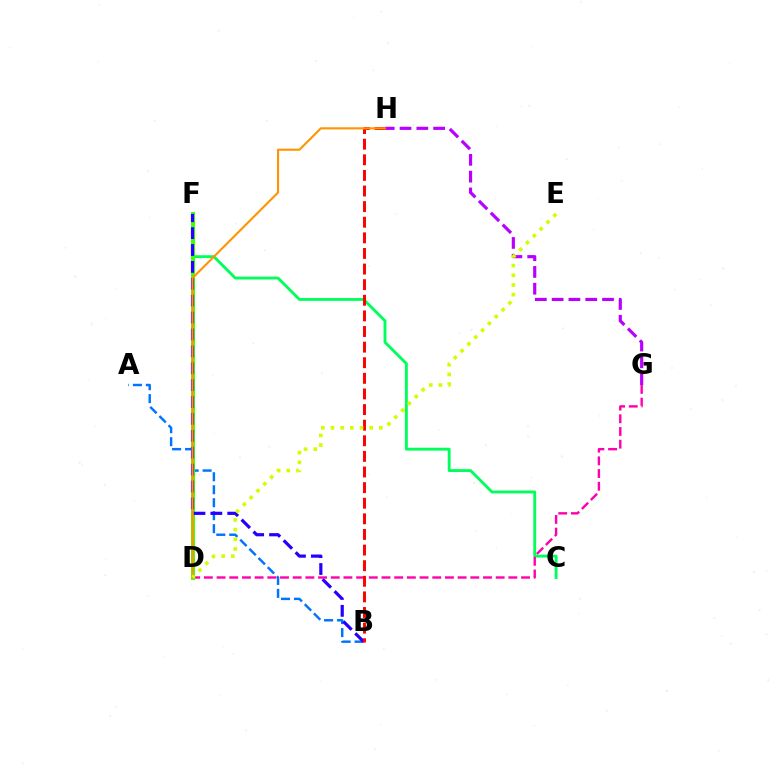{('G', 'H'): [{'color': '#b900ff', 'line_style': 'dashed', 'thickness': 2.28}], ('D', 'F'): [{'color': '#00fff6', 'line_style': 'dotted', 'thickness': 1.54}, {'color': '#3dff00', 'line_style': 'solid', 'thickness': 2.85}], ('A', 'B'): [{'color': '#0074ff', 'line_style': 'dashed', 'thickness': 1.76}], ('C', 'F'): [{'color': '#00ff5c', 'line_style': 'solid', 'thickness': 2.07}], ('D', 'G'): [{'color': '#ff00ac', 'line_style': 'dashed', 'thickness': 1.72}], ('B', 'F'): [{'color': '#2500ff', 'line_style': 'dashed', 'thickness': 2.29}], ('B', 'H'): [{'color': '#ff0000', 'line_style': 'dashed', 'thickness': 2.12}], ('D', 'H'): [{'color': '#ff9400', 'line_style': 'solid', 'thickness': 1.51}], ('D', 'E'): [{'color': '#d1ff00', 'line_style': 'dotted', 'thickness': 2.63}]}